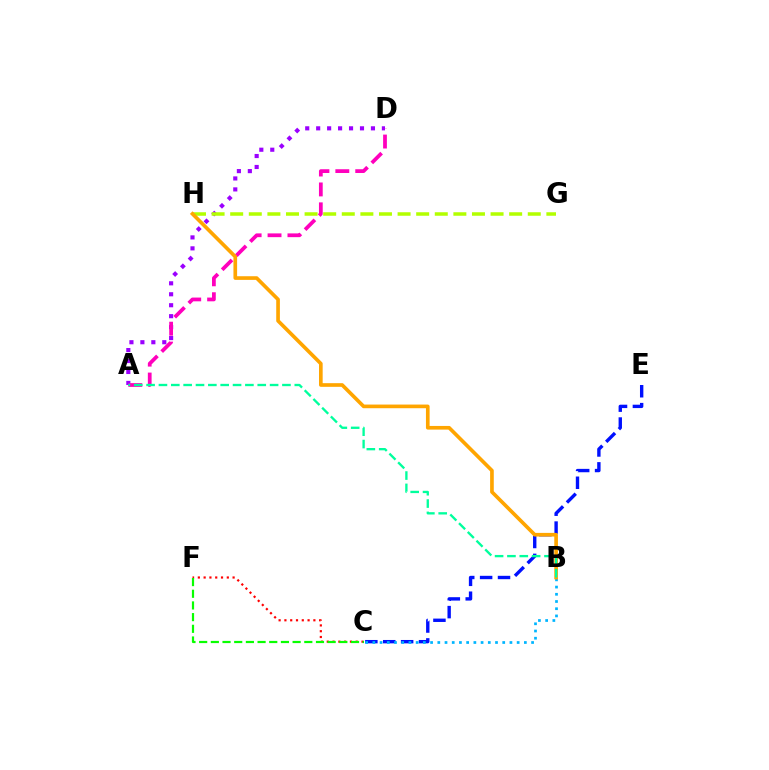{('A', 'D'): [{'color': '#9b00ff', 'line_style': 'dotted', 'thickness': 2.98}, {'color': '#ff00bd', 'line_style': 'dashed', 'thickness': 2.7}], ('C', 'F'): [{'color': '#ff0000', 'line_style': 'dotted', 'thickness': 1.57}, {'color': '#08ff00', 'line_style': 'dashed', 'thickness': 1.59}], ('G', 'H'): [{'color': '#b3ff00', 'line_style': 'dashed', 'thickness': 2.53}], ('C', 'E'): [{'color': '#0010ff', 'line_style': 'dashed', 'thickness': 2.43}], ('B', 'C'): [{'color': '#00b5ff', 'line_style': 'dotted', 'thickness': 1.96}], ('B', 'H'): [{'color': '#ffa500', 'line_style': 'solid', 'thickness': 2.64}], ('A', 'B'): [{'color': '#00ff9d', 'line_style': 'dashed', 'thickness': 1.68}]}